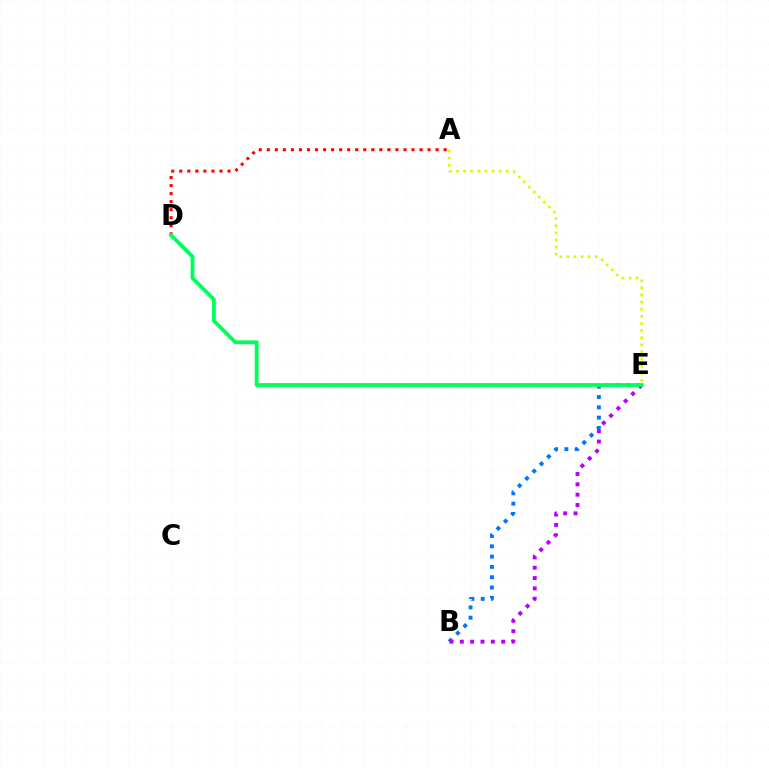{('A', 'D'): [{'color': '#ff0000', 'line_style': 'dotted', 'thickness': 2.18}], ('B', 'E'): [{'color': '#0074ff', 'line_style': 'dotted', 'thickness': 2.8}, {'color': '#b900ff', 'line_style': 'dotted', 'thickness': 2.81}], ('A', 'E'): [{'color': '#d1ff00', 'line_style': 'dotted', 'thickness': 1.93}], ('D', 'E'): [{'color': '#00ff5c', 'line_style': 'solid', 'thickness': 2.75}]}